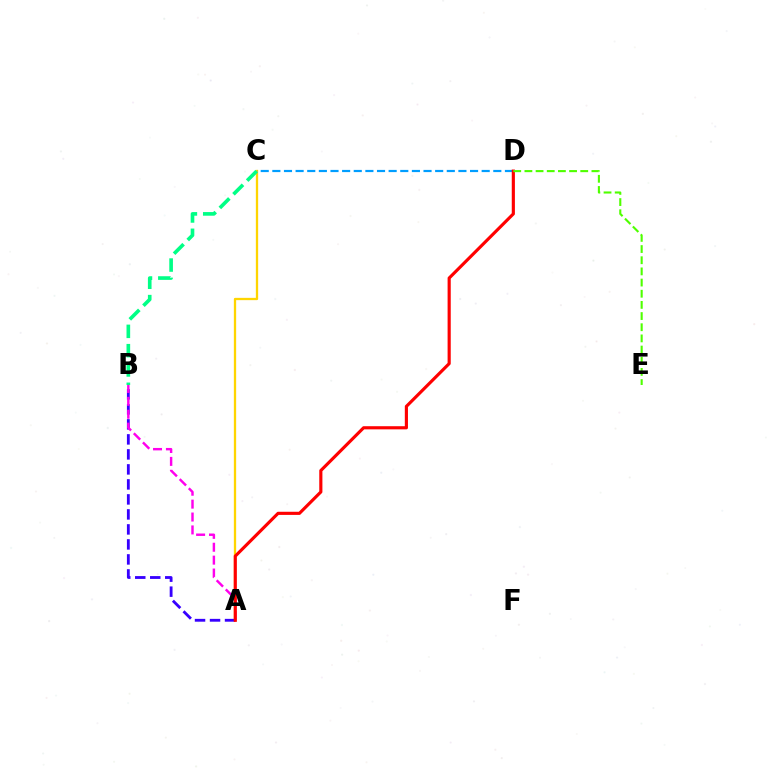{('A', 'C'): [{'color': '#ffd500', 'line_style': 'solid', 'thickness': 1.66}], ('B', 'C'): [{'color': '#00ff86', 'line_style': 'dashed', 'thickness': 2.62}], ('A', 'B'): [{'color': '#3700ff', 'line_style': 'dashed', 'thickness': 2.04}, {'color': '#ff00ed', 'line_style': 'dashed', 'thickness': 1.75}], ('C', 'D'): [{'color': '#009eff', 'line_style': 'dashed', 'thickness': 1.58}], ('A', 'D'): [{'color': '#ff0000', 'line_style': 'solid', 'thickness': 2.26}], ('D', 'E'): [{'color': '#4fff00', 'line_style': 'dashed', 'thickness': 1.52}]}